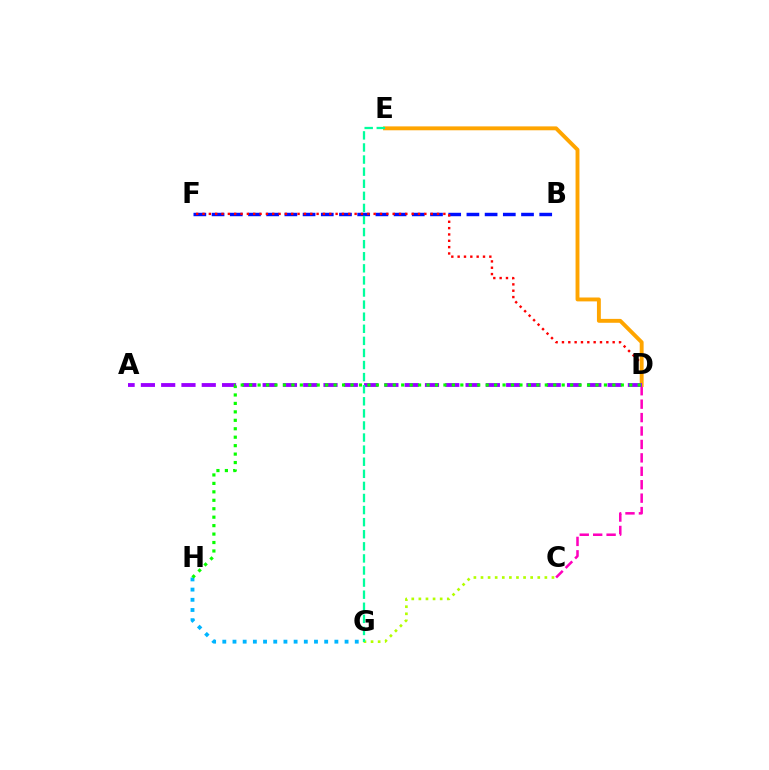{('G', 'H'): [{'color': '#00b5ff', 'line_style': 'dotted', 'thickness': 2.77}], ('B', 'F'): [{'color': '#0010ff', 'line_style': 'dashed', 'thickness': 2.47}], ('D', 'F'): [{'color': '#ff0000', 'line_style': 'dotted', 'thickness': 1.72}], ('C', 'D'): [{'color': '#ff00bd', 'line_style': 'dashed', 'thickness': 1.82}], ('D', 'E'): [{'color': '#ffa500', 'line_style': 'solid', 'thickness': 2.8}], ('A', 'D'): [{'color': '#9b00ff', 'line_style': 'dashed', 'thickness': 2.76}], ('C', 'G'): [{'color': '#b3ff00', 'line_style': 'dotted', 'thickness': 1.93}], ('D', 'H'): [{'color': '#08ff00', 'line_style': 'dotted', 'thickness': 2.3}], ('E', 'G'): [{'color': '#00ff9d', 'line_style': 'dashed', 'thickness': 1.64}]}